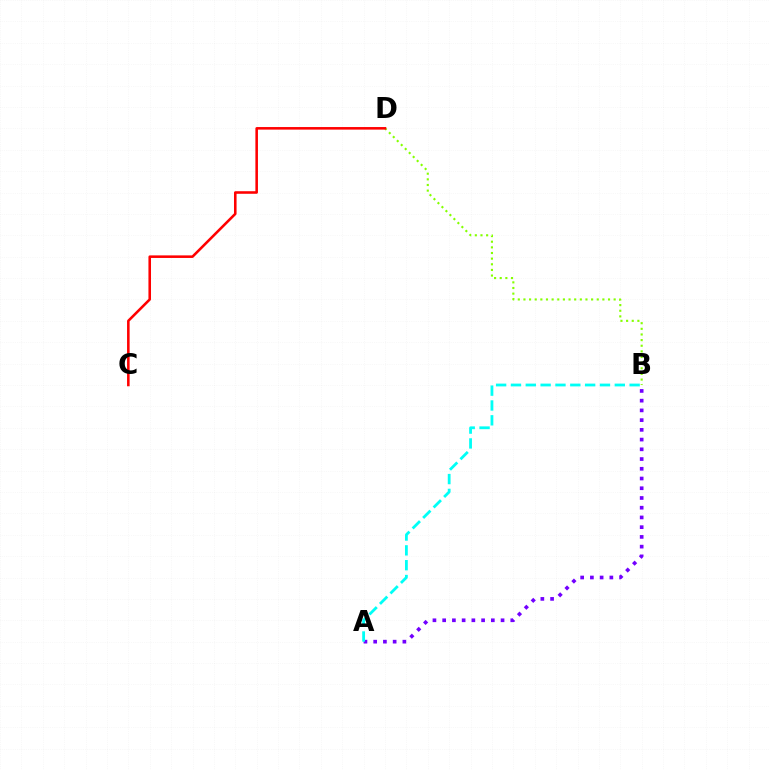{('B', 'D'): [{'color': '#84ff00', 'line_style': 'dotted', 'thickness': 1.53}], ('A', 'B'): [{'color': '#7200ff', 'line_style': 'dotted', 'thickness': 2.64}, {'color': '#00fff6', 'line_style': 'dashed', 'thickness': 2.02}], ('C', 'D'): [{'color': '#ff0000', 'line_style': 'solid', 'thickness': 1.85}]}